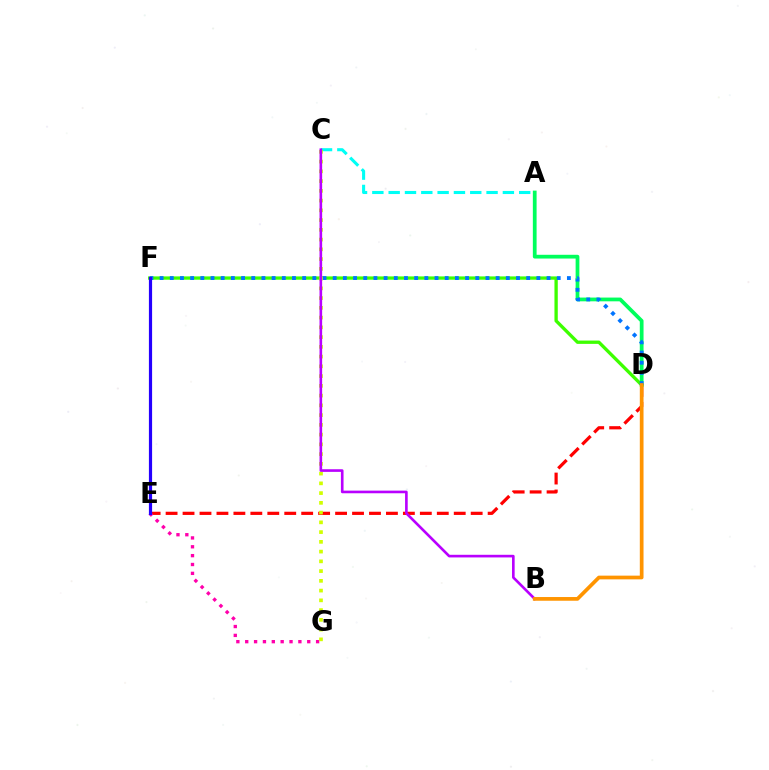{('D', 'E'): [{'color': '#ff0000', 'line_style': 'dashed', 'thickness': 2.3}], ('A', 'D'): [{'color': '#00ff5c', 'line_style': 'solid', 'thickness': 2.7}], ('D', 'F'): [{'color': '#3dff00', 'line_style': 'solid', 'thickness': 2.39}, {'color': '#0074ff', 'line_style': 'dotted', 'thickness': 2.77}], ('A', 'C'): [{'color': '#00fff6', 'line_style': 'dashed', 'thickness': 2.22}], ('E', 'G'): [{'color': '#ff00ac', 'line_style': 'dotted', 'thickness': 2.41}], ('C', 'G'): [{'color': '#d1ff00', 'line_style': 'dotted', 'thickness': 2.65}], ('E', 'F'): [{'color': '#2500ff', 'line_style': 'solid', 'thickness': 2.29}], ('B', 'C'): [{'color': '#b900ff', 'line_style': 'solid', 'thickness': 1.9}], ('B', 'D'): [{'color': '#ff9400', 'line_style': 'solid', 'thickness': 2.67}]}